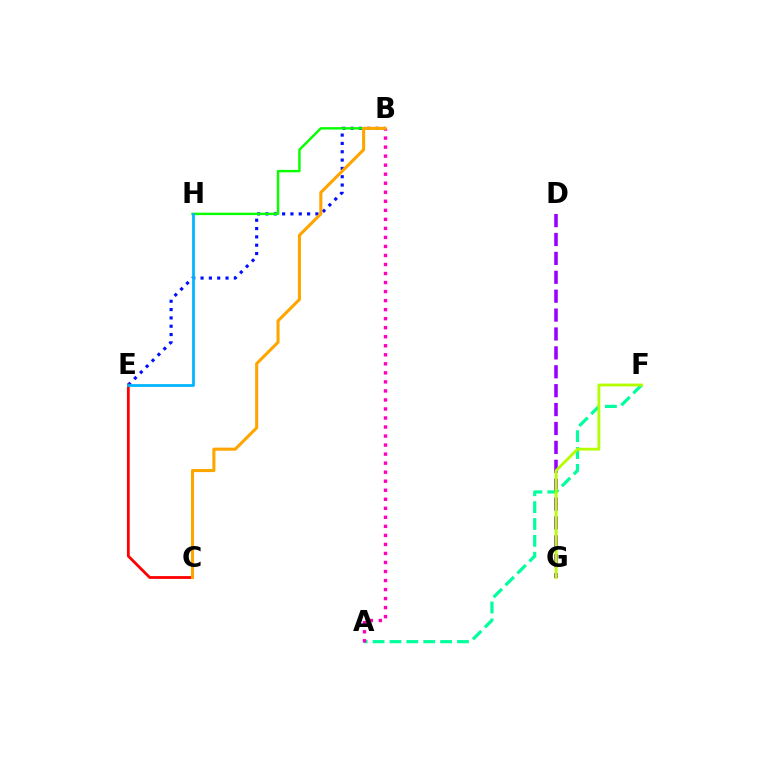{('D', 'G'): [{'color': '#9b00ff', 'line_style': 'dashed', 'thickness': 2.57}], ('B', 'E'): [{'color': '#0010ff', 'line_style': 'dotted', 'thickness': 2.26}], ('A', 'F'): [{'color': '#00ff9d', 'line_style': 'dashed', 'thickness': 2.29}], ('C', 'E'): [{'color': '#ff0000', 'line_style': 'solid', 'thickness': 2.01}], ('B', 'H'): [{'color': '#08ff00', 'line_style': 'solid', 'thickness': 1.74}], ('E', 'H'): [{'color': '#00b5ff', 'line_style': 'solid', 'thickness': 1.98}], ('F', 'G'): [{'color': '#b3ff00', 'line_style': 'solid', 'thickness': 2.02}], ('A', 'B'): [{'color': '#ff00bd', 'line_style': 'dotted', 'thickness': 2.45}], ('B', 'C'): [{'color': '#ffa500', 'line_style': 'solid', 'thickness': 2.22}]}